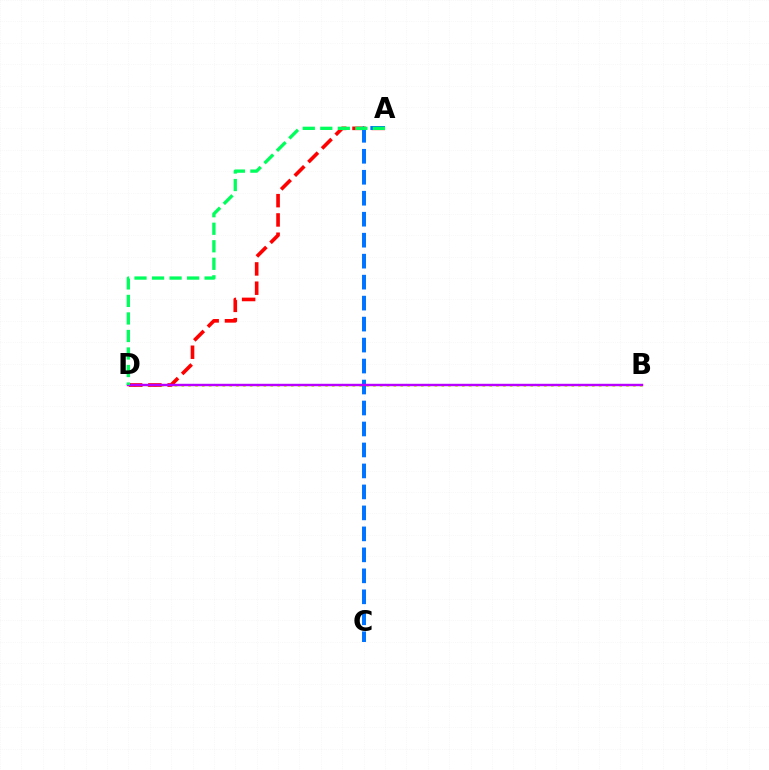{('B', 'D'): [{'color': '#d1ff00', 'line_style': 'dotted', 'thickness': 1.86}, {'color': '#b900ff', 'line_style': 'solid', 'thickness': 1.75}], ('A', 'D'): [{'color': '#ff0000', 'line_style': 'dashed', 'thickness': 2.62}, {'color': '#00ff5c', 'line_style': 'dashed', 'thickness': 2.38}], ('A', 'C'): [{'color': '#0074ff', 'line_style': 'dashed', 'thickness': 2.85}]}